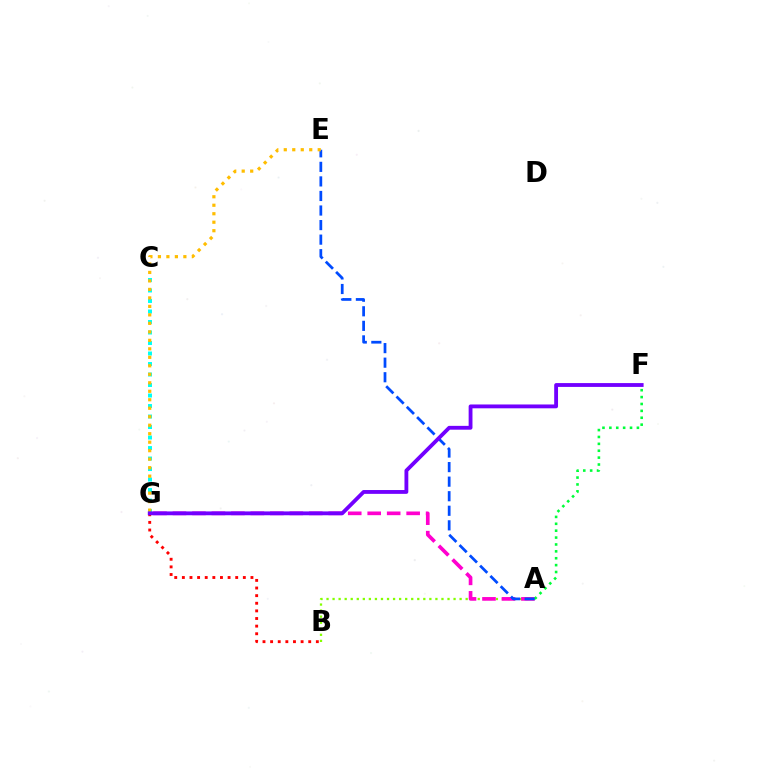{('A', 'B'): [{'color': '#84ff00', 'line_style': 'dotted', 'thickness': 1.64}], ('B', 'G'): [{'color': '#ff0000', 'line_style': 'dotted', 'thickness': 2.07}], ('C', 'G'): [{'color': '#00fff6', 'line_style': 'dotted', 'thickness': 2.85}], ('A', 'G'): [{'color': '#ff00cf', 'line_style': 'dashed', 'thickness': 2.65}], ('A', 'F'): [{'color': '#00ff39', 'line_style': 'dotted', 'thickness': 1.87}], ('A', 'E'): [{'color': '#004bff', 'line_style': 'dashed', 'thickness': 1.98}], ('E', 'G'): [{'color': '#ffbd00', 'line_style': 'dotted', 'thickness': 2.31}], ('F', 'G'): [{'color': '#7200ff', 'line_style': 'solid', 'thickness': 2.76}]}